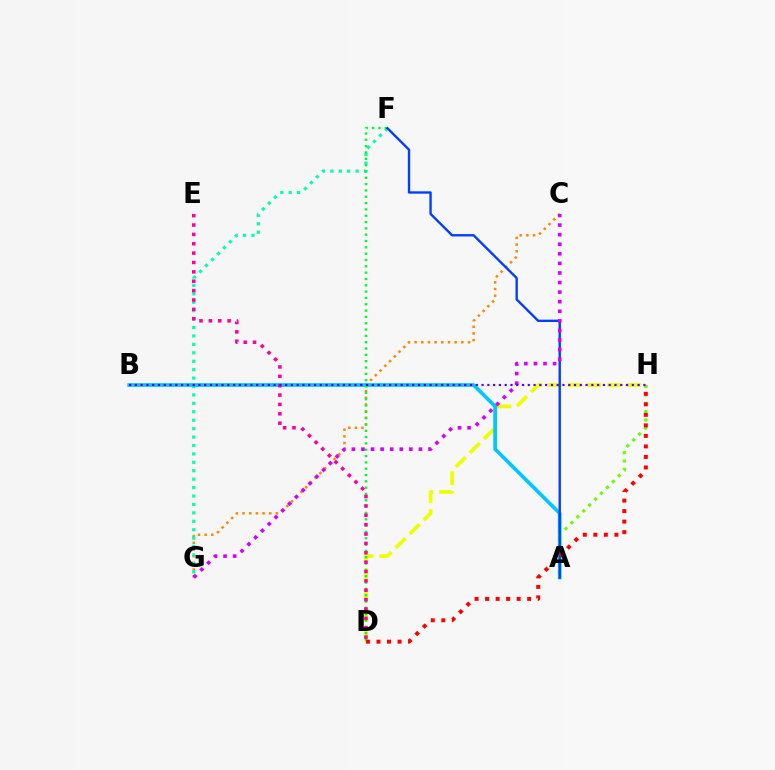{('C', 'G'): [{'color': '#ff8800', 'line_style': 'dotted', 'thickness': 1.81}, {'color': '#d600ff', 'line_style': 'dotted', 'thickness': 2.6}], ('F', 'G'): [{'color': '#00ffaf', 'line_style': 'dotted', 'thickness': 2.29}], ('D', 'H'): [{'color': '#eeff00', 'line_style': 'dashed', 'thickness': 2.69}, {'color': '#ff0000', 'line_style': 'dotted', 'thickness': 2.86}], ('A', 'B'): [{'color': '#00c7ff', 'line_style': 'solid', 'thickness': 2.66}], ('A', 'H'): [{'color': '#66ff00', 'line_style': 'dotted', 'thickness': 2.27}], ('D', 'F'): [{'color': '#00ff27', 'line_style': 'dotted', 'thickness': 1.72}], ('A', 'F'): [{'color': '#003fff', 'line_style': 'solid', 'thickness': 1.71}], ('D', 'E'): [{'color': '#ff00a0', 'line_style': 'dotted', 'thickness': 2.55}], ('B', 'H'): [{'color': '#4f00ff', 'line_style': 'dotted', 'thickness': 1.57}]}